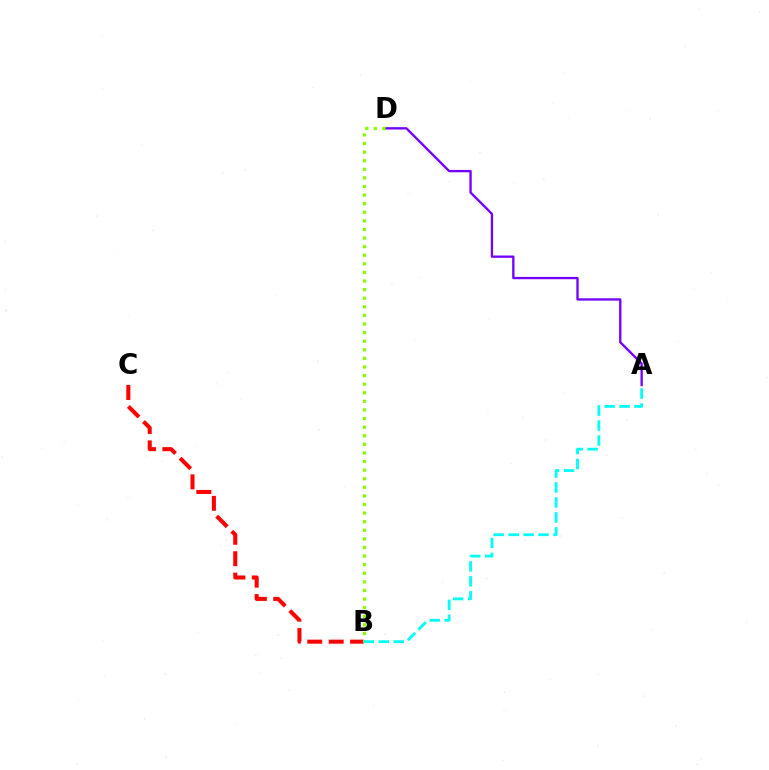{('B', 'C'): [{'color': '#ff0000', 'line_style': 'dashed', 'thickness': 2.91}], ('A', 'D'): [{'color': '#7200ff', 'line_style': 'solid', 'thickness': 1.68}], ('B', 'D'): [{'color': '#84ff00', 'line_style': 'dotted', 'thickness': 2.34}], ('A', 'B'): [{'color': '#00fff6', 'line_style': 'dashed', 'thickness': 2.03}]}